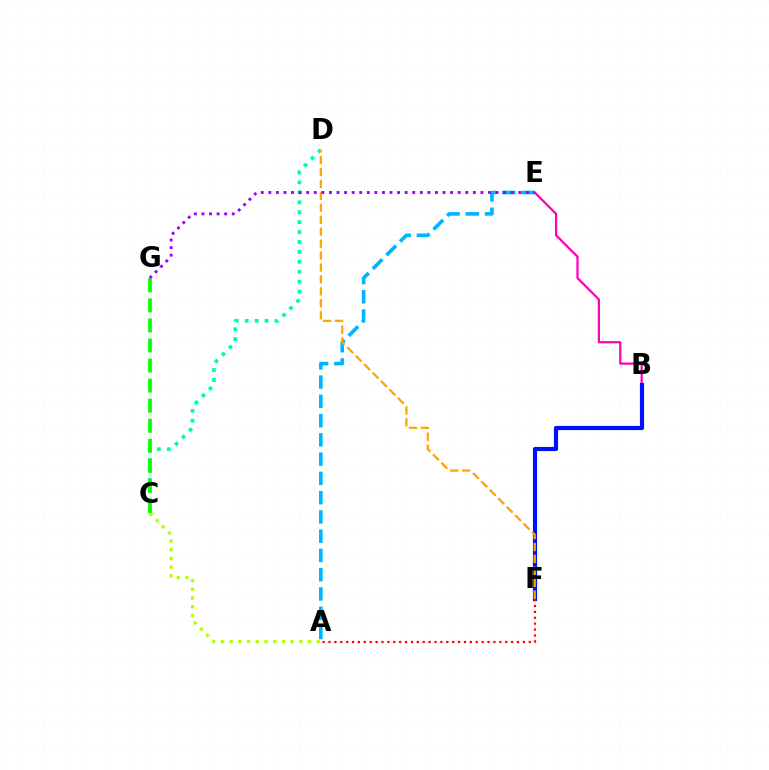{('A', 'E'): [{'color': '#00b5ff', 'line_style': 'dashed', 'thickness': 2.62}], ('C', 'D'): [{'color': '#00ff9d', 'line_style': 'dotted', 'thickness': 2.7}], ('A', 'C'): [{'color': '#b3ff00', 'line_style': 'dotted', 'thickness': 2.37}], ('B', 'E'): [{'color': '#ff00bd', 'line_style': 'solid', 'thickness': 1.62}], ('B', 'F'): [{'color': '#0010ff', 'line_style': 'solid', 'thickness': 3.0}], ('C', 'G'): [{'color': '#08ff00', 'line_style': 'dashed', 'thickness': 2.73}], ('D', 'F'): [{'color': '#ffa500', 'line_style': 'dashed', 'thickness': 1.62}], ('E', 'G'): [{'color': '#9b00ff', 'line_style': 'dotted', 'thickness': 2.06}], ('A', 'F'): [{'color': '#ff0000', 'line_style': 'dotted', 'thickness': 1.6}]}